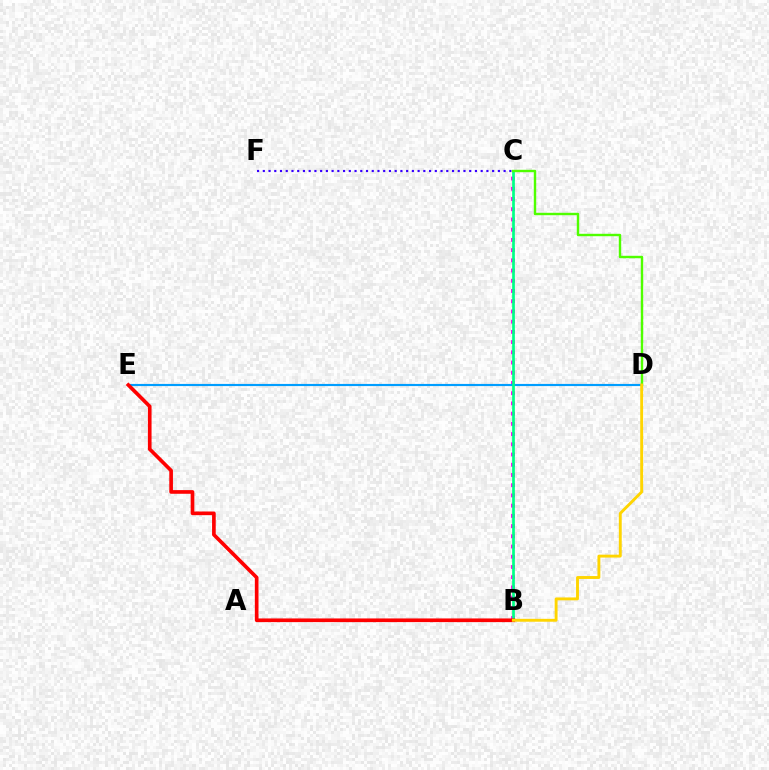{('B', 'C'): [{'color': '#ff00ed', 'line_style': 'dotted', 'thickness': 2.78}, {'color': '#00ff86', 'line_style': 'solid', 'thickness': 1.95}], ('D', 'E'): [{'color': '#009eff', 'line_style': 'solid', 'thickness': 1.55}], ('C', 'D'): [{'color': '#4fff00', 'line_style': 'solid', 'thickness': 1.74}], ('C', 'F'): [{'color': '#3700ff', 'line_style': 'dotted', 'thickness': 1.56}], ('B', 'E'): [{'color': '#ff0000', 'line_style': 'solid', 'thickness': 2.64}], ('B', 'D'): [{'color': '#ffd500', 'line_style': 'solid', 'thickness': 2.08}]}